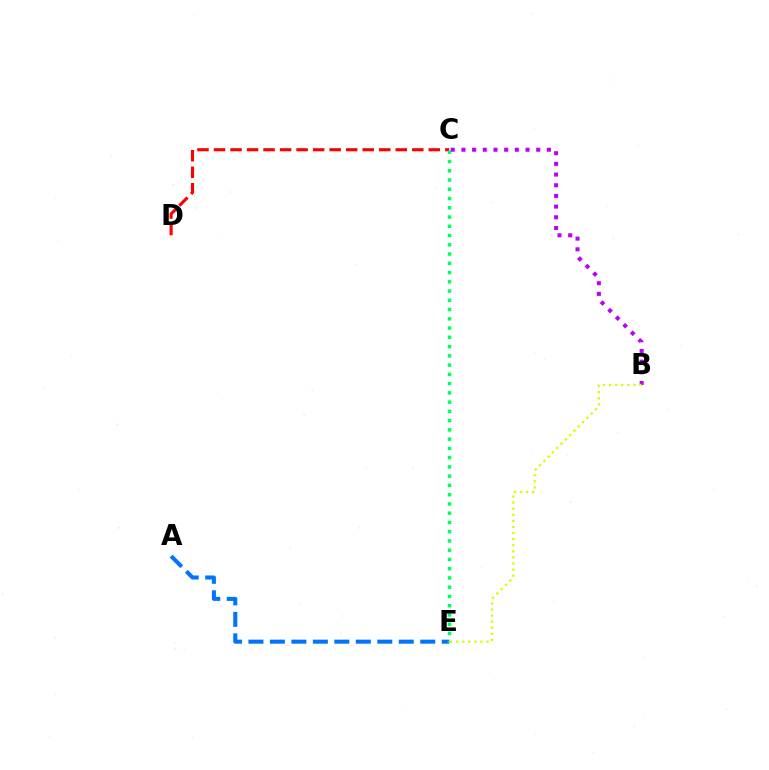{('A', 'E'): [{'color': '#0074ff', 'line_style': 'dashed', 'thickness': 2.92}], ('C', 'D'): [{'color': '#ff0000', 'line_style': 'dashed', 'thickness': 2.24}], ('C', 'E'): [{'color': '#00ff5c', 'line_style': 'dotted', 'thickness': 2.51}], ('B', 'C'): [{'color': '#b900ff', 'line_style': 'dotted', 'thickness': 2.9}], ('B', 'E'): [{'color': '#d1ff00', 'line_style': 'dotted', 'thickness': 1.66}]}